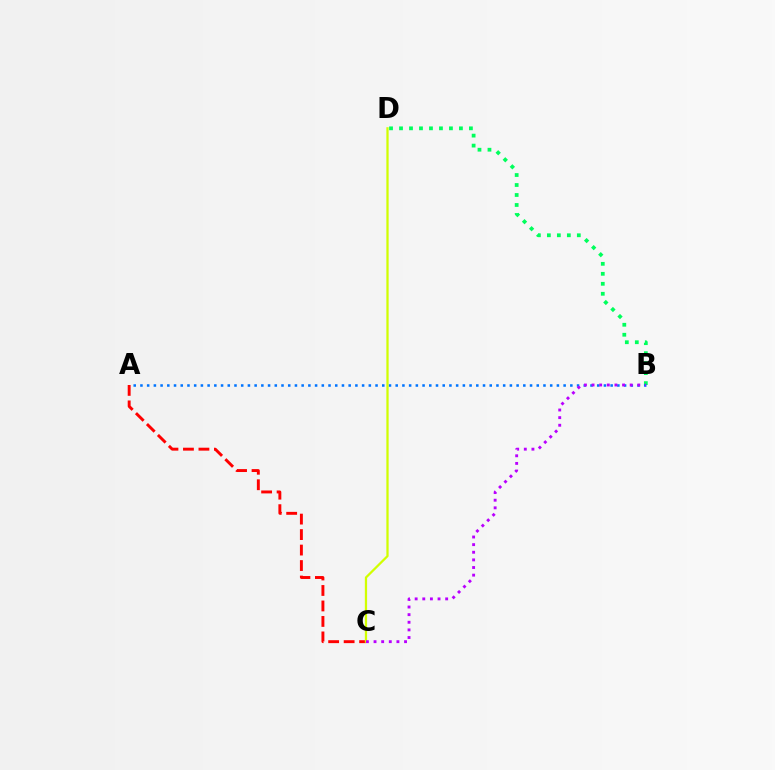{('B', 'D'): [{'color': '#00ff5c', 'line_style': 'dotted', 'thickness': 2.71}], ('A', 'B'): [{'color': '#0074ff', 'line_style': 'dotted', 'thickness': 1.83}], ('A', 'C'): [{'color': '#ff0000', 'line_style': 'dashed', 'thickness': 2.1}], ('C', 'D'): [{'color': '#d1ff00', 'line_style': 'solid', 'thickness': 1.63}], ('B', 'C'): [{'color': '#b900ff', 'line_style': 'dotted', 'thickness': 2.07}]}